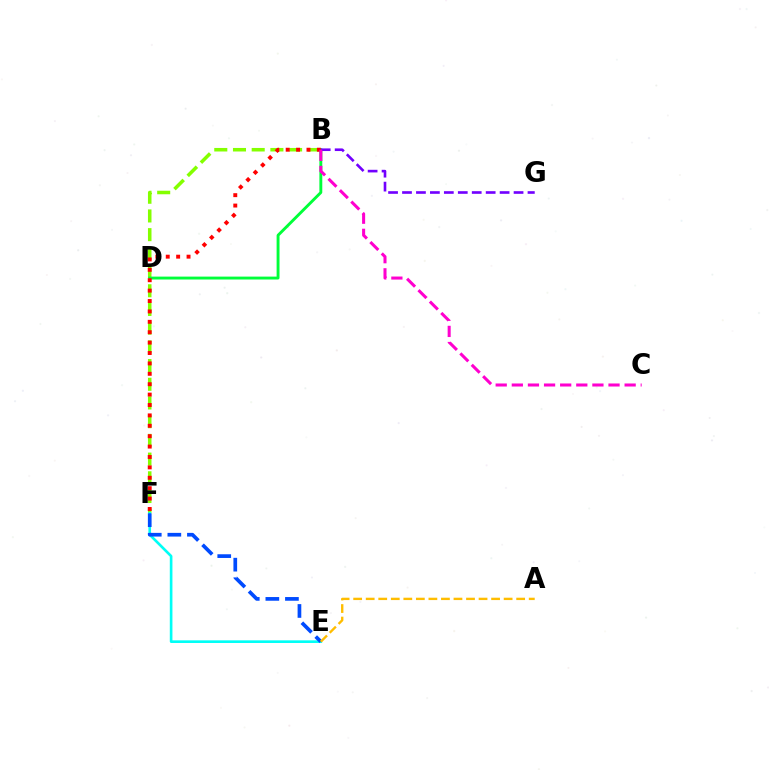{('B', 'F'): [{'color': '#84ff00', 'line_style': 'dashed', 'thickness': 2.54}, {'color': '#ff0000', 'line_style': 'dotted', 'thickness': 2.82}], ('E', 'F'): [{'color': '#00fff6', 'line_style': 'solid', 'thickness': 1.9}, {'color': '#004bff', 'line_style': 'dashed', 'thickness': 2.66}], ('B', 'D'): [{'color': '#00ff39', 'line_style': 'solid', 'thickness': 2.08}], ('B', 'G'): [{'color': '#7200ff', 'line_style': 'dashed', 'thickness': 1.89}], ('B', 'C'): [{'color': '#ff00cf', 'line_style': 'dashed', 'thickness': 2.19}], ('A', 'E'): [{'color': '#ffbd00', 'line_style': 'dashed', 'thickness': 1.7}]}